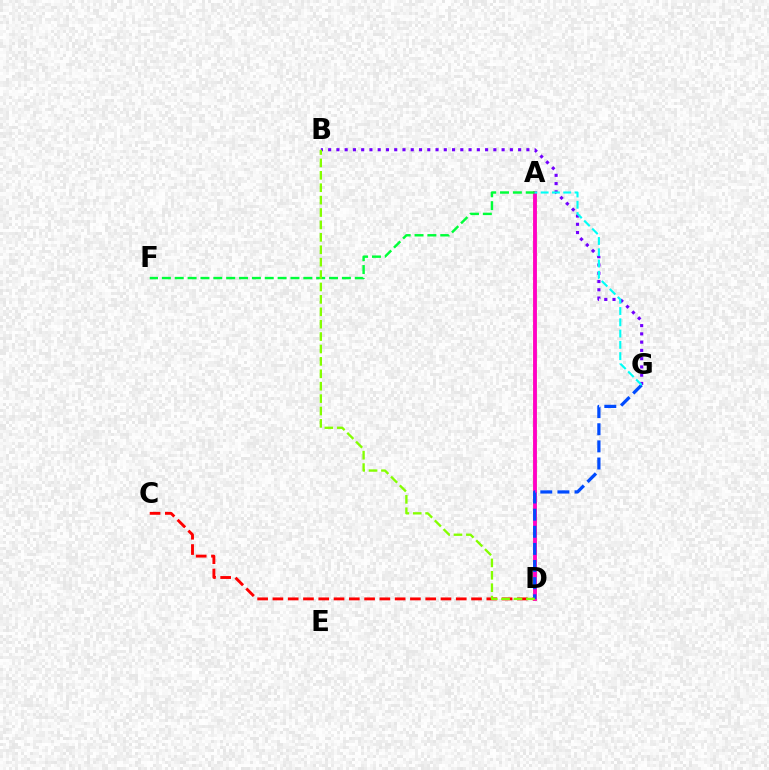{('A', 'D'): [{'color': '#ffbd00', 'line_style': 'solid', 'thickness': 2.81}, {'color': '#ff00cf', 'line_style': 'solid', 'thickness': 2.71}], ('C', 'D'): [{'color': '#ff0000', 'line_style': 'dashed', 'thickness': 2.08}], ('B', 'G'): [{'color': '#7200ff', 'line_style': 'dotted', 'thickness': 2.24}], ('D', 'G'): [{'color': '#004bff', 'line_style': 'dashed', 'thickness': 2.33}], ('A', 'F'): [{'color': '#00ff39', 'line_style': 'dashed', 'thickness': 1.75}], ('B', 'D'): [{'color': '#84ff00', 'line_style': 'dashed', 'thickness': 1.69}], ('A', 'G'): [{'color': '#00fff6', 'line_style': 'dashed', 'thickness': 1.53}]}